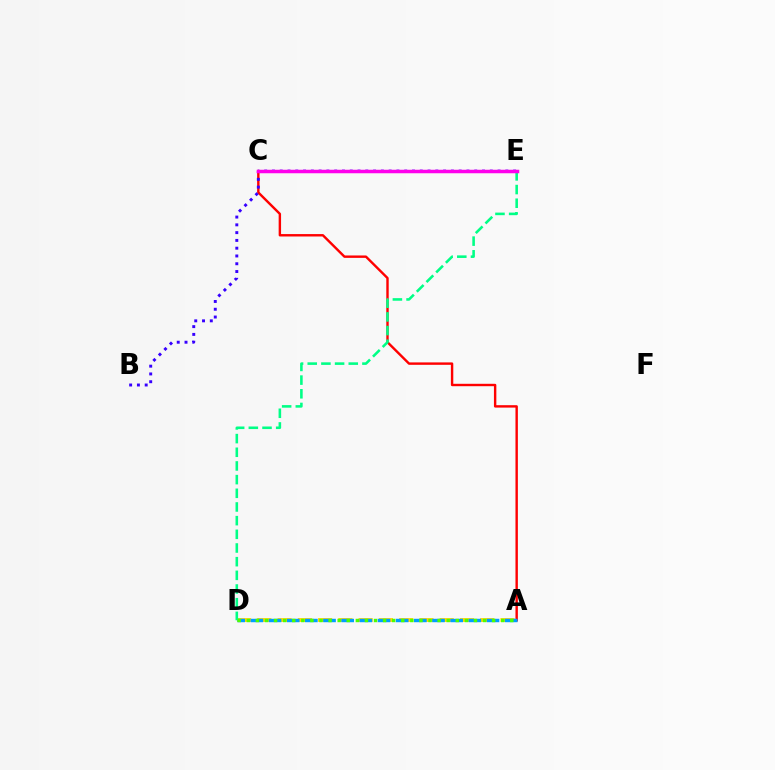{('A', 'C'): [{'color': '#ff0000', 'line_style': 'solid', 'thickness': 1.73}], ('B', 'E'): [{'color': '#3700ff', 'line_style': 'dotted', 'thickness': 2.11}], ('A', 'D'): [{'color': '#ffd500', 'line_style': 'dashed', 'thickness': 2.75}, {'color': '#009eff', 'line_style': 'dashed', 'thickness': 2.47}, {'color': '#4fff00', 'line_style': 'dotted', 'thickness': 2.47}], ('D', 'E'): [{'color': '#00ff86', 'line_style': 'dashed', 'thickness': 1.86}], ('C', 'E'): [{'color': '#ff00ed', 'line_style': 'solid', 'thickness': 2.52}]}